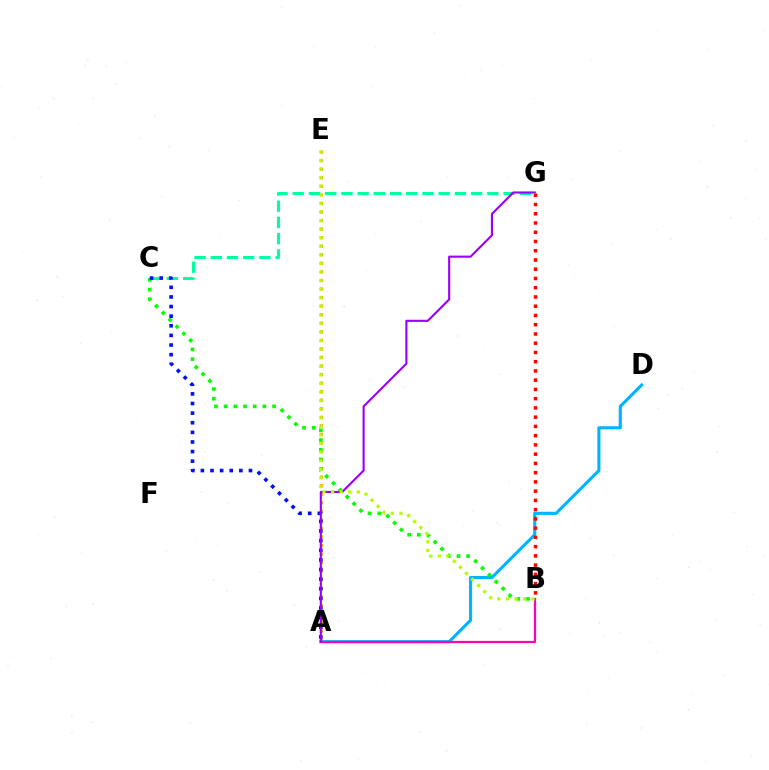{('A', 'E'): [{'color': '#ffa500', 'line_style': 'dotted', 'thickness': 2.32}], ('C', 'G'): [{'color': '#00ff9d', 'line_style': 'dashed', 'thickness': 2.2}], ('A', 'D'): [{'color': '#00b5ff', 'line_style': 'solid', 'thickness': 2.23}], ('B', 'C'): [{'color': '#08ff00', 'line_style': 'dotted', 'thickness': 2.63}], ('A', 'C'): [{'color': '#0010ff', 'line_style': 'dotted', 'thickness': 2.61}], ('A', 'B'): [{'color': '#ff00bd', 'line_style': 'solid', 'thickness': 1.61}], ('A', 'G'): [{'color': '#9b00ff', 'line_style': 'solid', 'thickness': 1.53}], ('B', 'G'): [{'color': '#ff0000', 'line_style': 'dotted', 'thickness': 2.51}], ('B', 'E'): [{'color': '#b3ff00', 'line_style': 'dotted', 'thickness': 2.33}]}